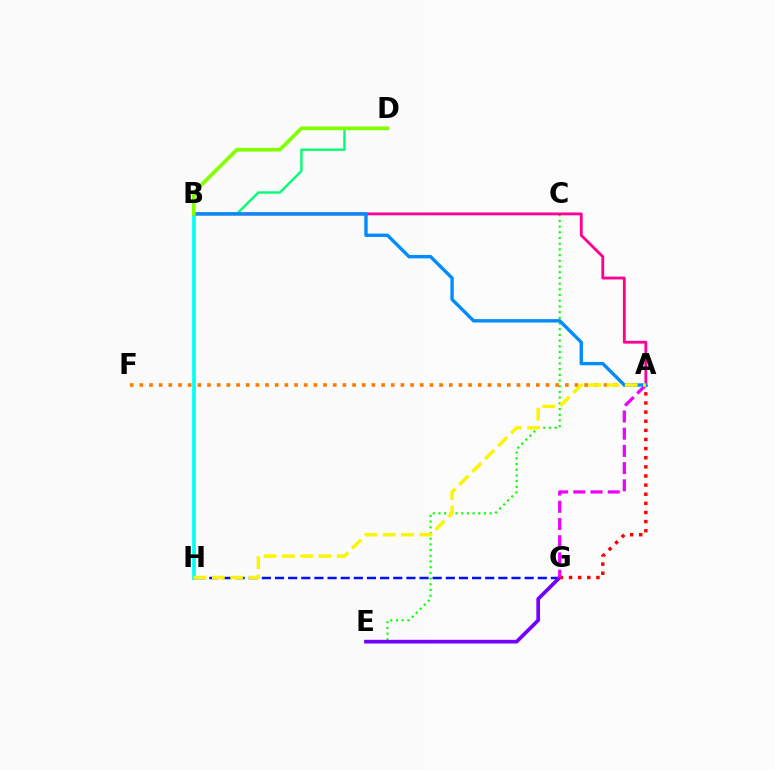{('G', 'H'): [{'color': '#0010ff', 'line_style': 'dashed', 'thickness': 1.78}], ('C', 'E'): [{'color': '#08ff00', 'line_style': 'dotted', 'thickness': 1.55}], ('E', 'G'): [{'color': '#7200ff', 'line_style': 'solid', 'thickness': 2.65}], ('A', 'F'): [{'color': '#ff7c00', 'line_style': 'dotted', 'thickness': 2.63}], ('A', 'G'): [{'color': '#ff0000', 'line_style': 'dotted', 'thickness': 2.48}, {'color': '#ee00ff', 'line_style': 'dashed', 'thickness': 2.34}], ('B', 'H'): [{'color': '#00fff6', 'line_style': 'solid', 'thickness': 2.62}], ('A', 'B'): [{'color': '#ff0094', 'line_style': 'solid', 'thickness': 2.04}, {'color': '#008cff', 'line_style': 'solid', 'thickness': 2.44}], ('B', 'D'): [{'color': '#00ff74', 'line_style': 'solid', 'thickness': 1.72}, {'color': '#84ff00', 'line_style': 'solid', 'thickness': 2.68}], ('A', 'H'): [{'color': '#fcf500', 'line_style': 'dashed', 'thickness': 2.48}]}